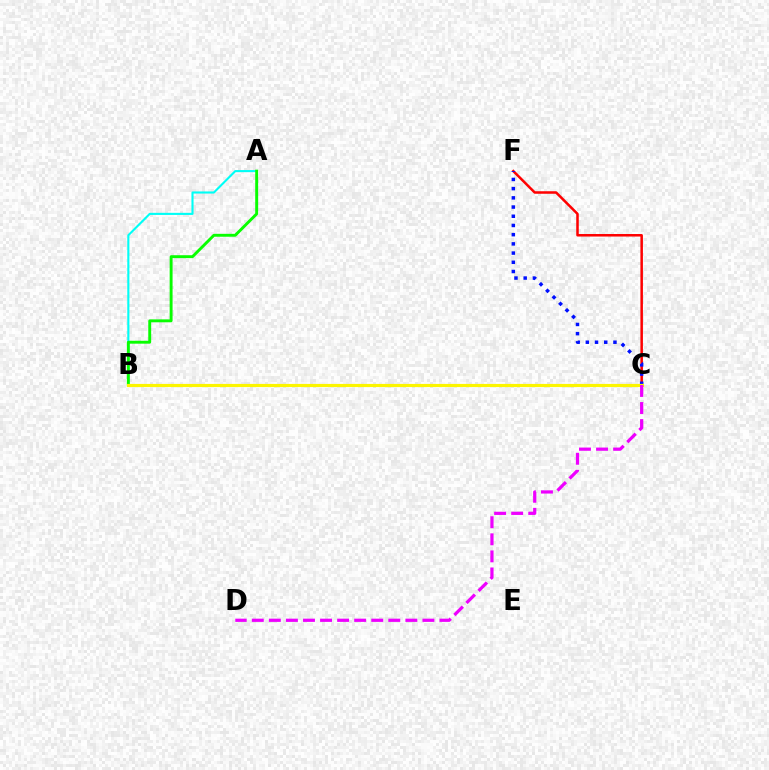{('C', 'F'): [{'color': '#ff0000', 'line_style': 'solid', 'thickness': 1.82}, {'color': '#0010ff', 'line_style': 'dotted', 'thickness': 2.5}], ('A', 'B'): [{'color': '#00fff6', 'line_style': 'solid', 'thickness': 1.52}, {'color': '#08ff00', 'line_style': 'solid', 'thickness': 2.09}], ('B', 'C'): [{'color': '#fcf500', 'line_style': 'solid', 'thickness': 2.28}], ('C', 'D'): [{'color': '#ee00ff', 'line_style': 'dashed', 'thickness': 2.32}]}